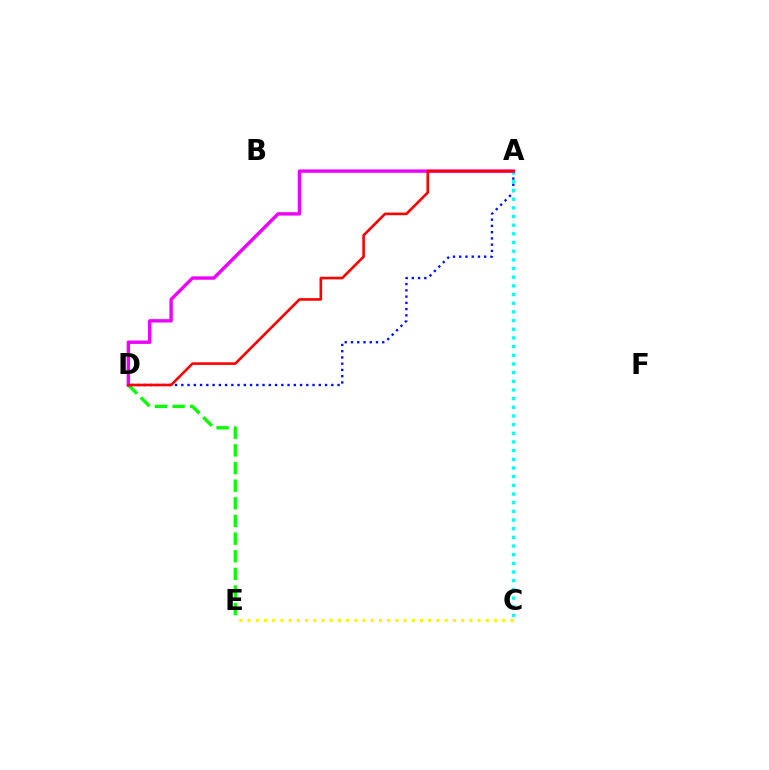{('D', 'E'): [{'color': '#08ff00', 'line_style': 'dashed', 'thickness': 2.4}], ('A', 'D'): [{'color': '#0010ff', 'line_style': 'dotted', 'thickness': 1.7}, {'color': '#ee00ff', 'line_style': 'solid', 'thickness': 2.43}, {'color': '#ff0000', 'line_style': 'solid', 'thickness': 1.89}], ('C', 'E'): [{'color': '#fcf500', 'line_style': 'dotted', 'thickness': 2.23}], ('A', 'C'): [{'color': '#00fff6', 'line_style': 'dotted', 'thickness': 2.36}]}